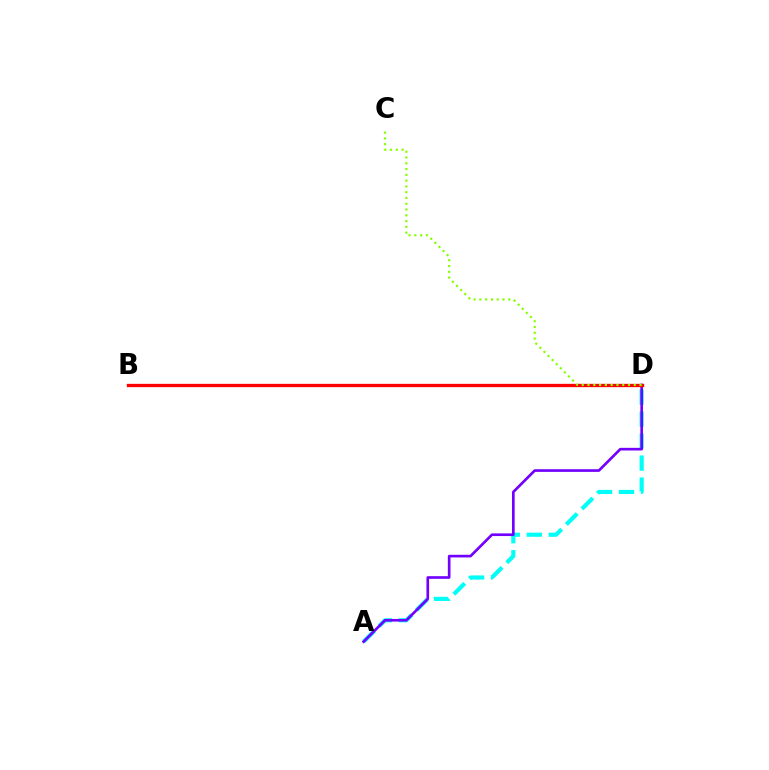{('A', 'D'): [{'color': '#00fff6', 'line_style': 'dashed', 'thickness': 2.99}, {'color': '#7200ff', 'line_style': 'solid', 'thickness': 1.91}], ('B', 'D'): [{'color': '#ff0000', 'line_style': 'solid', 'thickness': 2.39}], ('C', 'D'): [{'color': '#84ff00', 'line_style': 'dotted', 'thickness': 1.57}]}